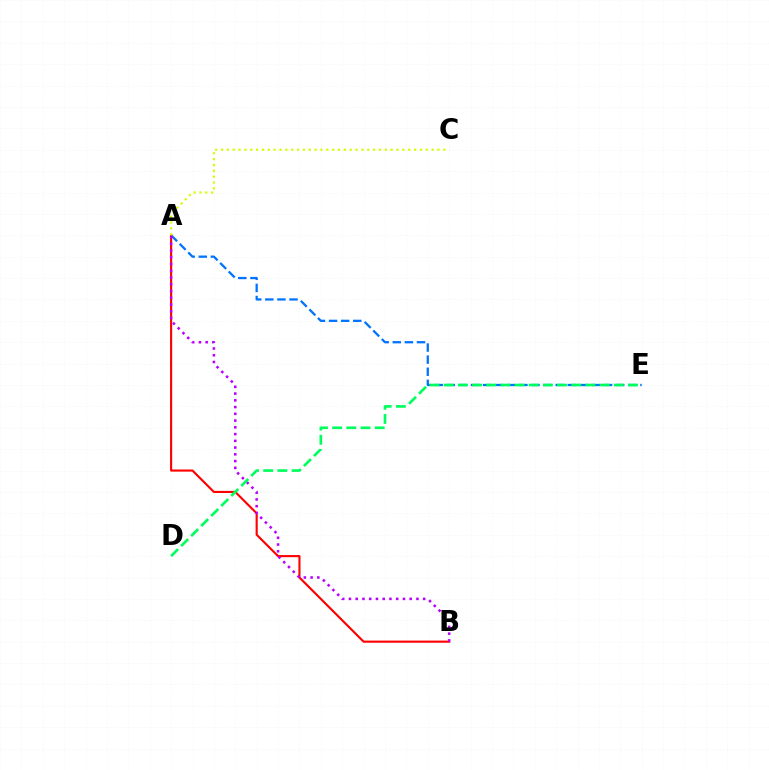{('A', 'E'): [{'color': '#0074ff', 'line_style': 'dashed', 'thickness': 1.64}], ('A', 'B'): [{'color': '#ff0000', 'line_style': 'solid', 'thickness': 1.53}, {'color': '#b900ff', 'line_style': 'dotted', 'thickness': 1.83}], ('D', 'E'): [{'color': '#00ff5c', 'line_style': 'dashed', 'thickness': 1.93}], ('A', 'C'): [{'color': '#d1ff00', 'line_style': 'dotted', 'thickness': 1.59}]}